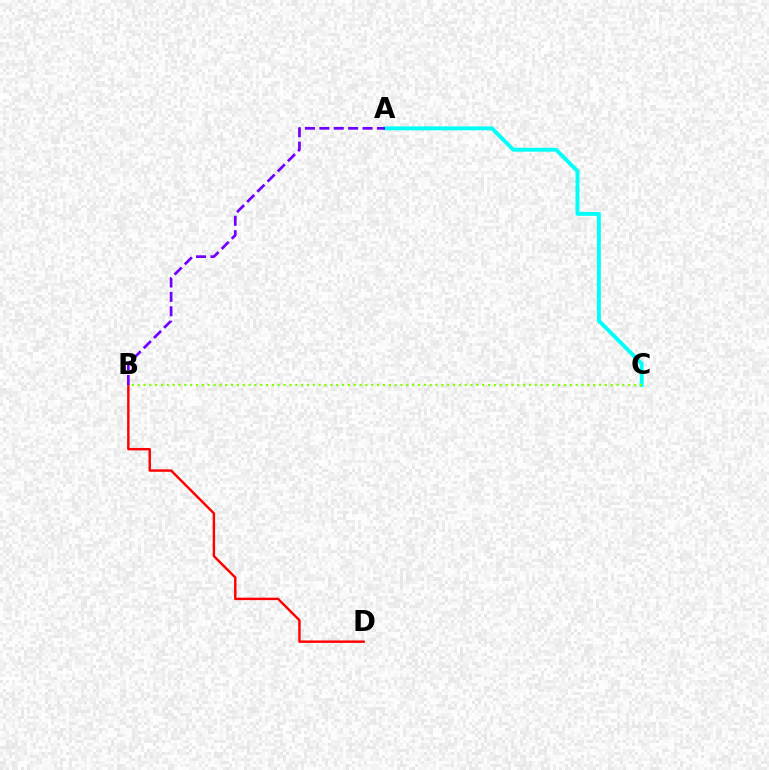{('A', 'C'): [{'color': '#00fff6', 'line_style': 'solid', 'thickness': 2.8}], ('B', 'D'): [{'color': '#ff0000', 'line_style': 'solid', 'thickness': 1.75}], ('A', 'B'): [{'color': '#7200ff', 'line_style': 'dashed', 'thickness': 1.96}], ('B', 'C'): [{'color': '#84ff00', 'line_style': 'dotted', 'thickness': 1.59}]}